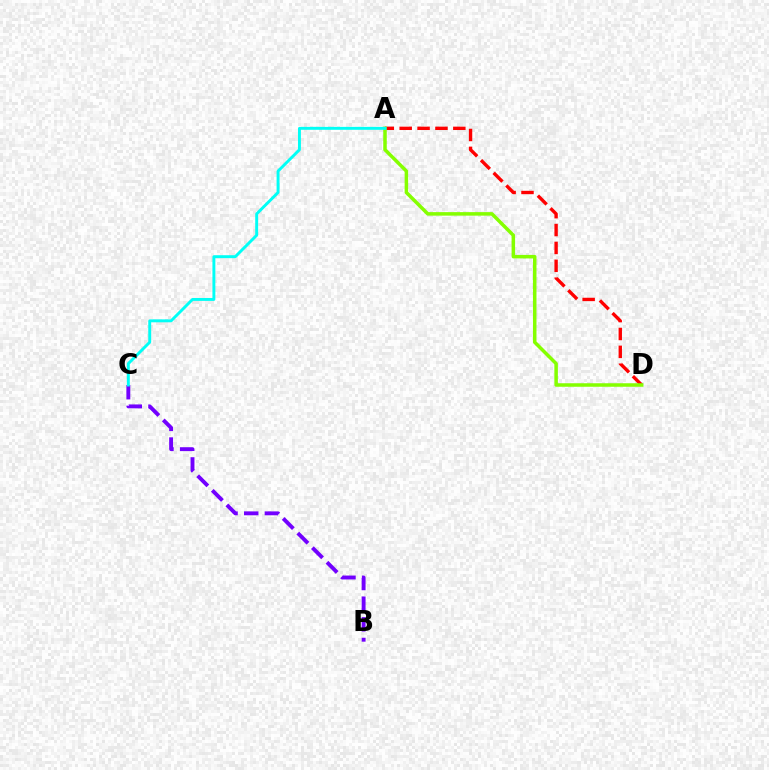{('A', 'D'): [{'color': '#ff0000', 'line_style': 'dashed', 'thickness': 2.43}, {'color': '#84ff00', 'line_style': 'solid', 'thickness': 2.53}], ('B', 'C'): [{'color': '#7200ff', 'line_style': 'dashed', 'thickness': 2.8}], ('A', 'C'): [{'color': '#00fff6', 'line_style': 'solid', 'thickness': 2.1}]}